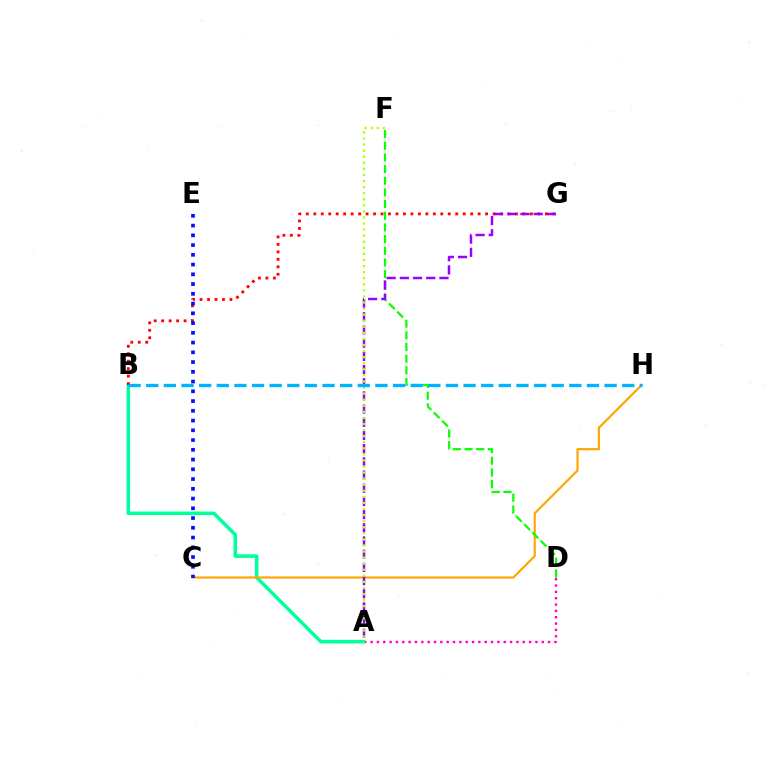{('A', 'D'): [{'color': '#ff00bd', 'line_style': 'dotted', 'thickness': 1.72}], ('A', 'B'): [{'color': '#00ff9d', 'line_style': 'solid', 'thickness': 2.56}], ('C', 'H'): [{'color': '#ffa500', 'line_style': 'solid', 'thickness': 1.55}], ('B', 'G'): [{'color': '#ff0000', 'line_style': 'dotted', 'thickness': 2.03}], ('D', 'F'): [{'color': '#08ff00', 'line_style': 'dashed', 'thickness': 1.59}], ('A', 'G'): [{'color': '#9b00ff', 'line_style': 'dashed', 'thickness': 1.79}], ('A', 'F'): [{'color': '#b3ff00', 'line_style': 'dotted', 'thickness': 1.65}], ('C', 'E'): [{'color': '#0010ff', 'line_style': 'dotted', 'thickness': 2.65}], ('B', 'H'): [{'color': '#00b5ff', 'line_style': 'dashed', 'thickness': 2.39}]}